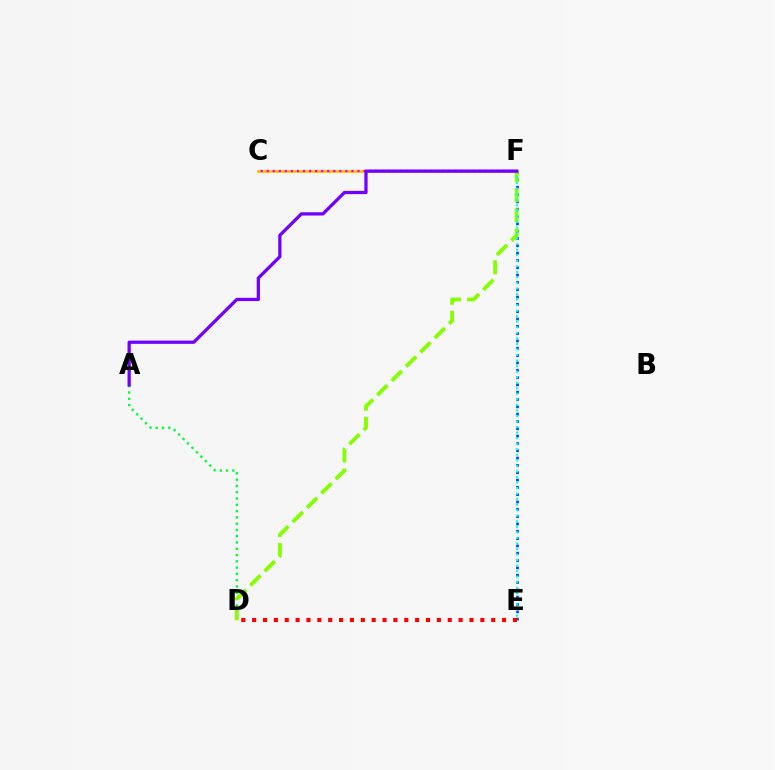{('C', 'F'): [{'color': '#ffbd00', 'line_style': 'solid', 'thickness': 1.97}, {'color': '#ff00cf', 'line_style': 'dotted', 'thickness': 1.64}], ('A', 'D'): [{'color': '#00ff39', 'line_style': 'dotted', 'thickness': 1.71}], ('E', 'F'): [{'color': '#004bff', 'line_style': 'dotted', 'thickness': 1.99}, {'color': '#00fff6', 'line_style': 'dotted', 'thickness': 1.51}], ('D', 'F'): [{'color': '#84ff00', 'line_style': 'dashed', 'thickness': 2.75}], ('D', 'E'): [{'color': '#ff0000', 'line_style': 'dotted', 'thickness': 2.95}], ('A', 'F'): [{'color': '#7200ff', 'line_style': 'solid', 'thickness': 2.34}]}